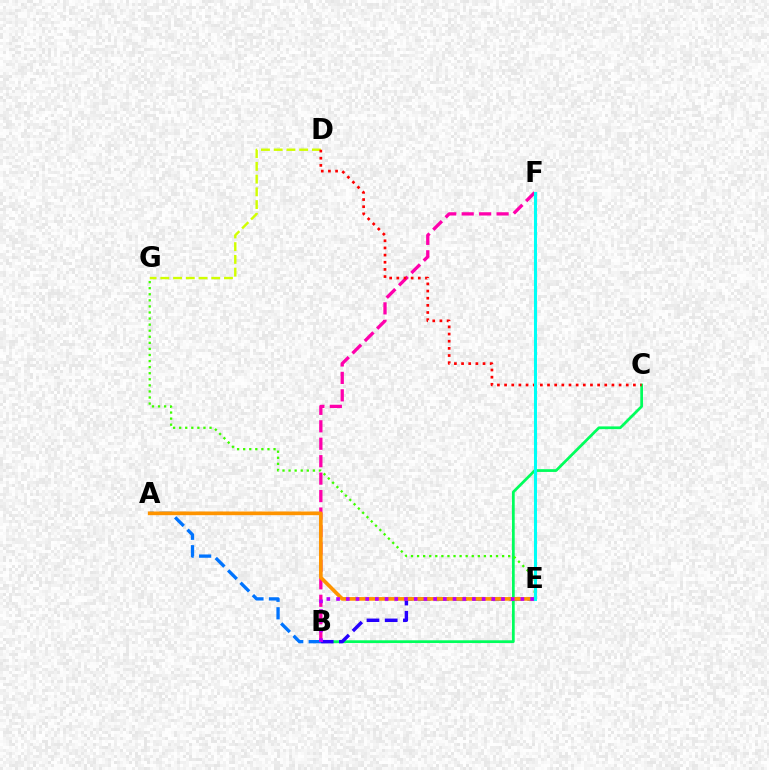{('D', 'G'): [{'color': '#d1ff00', 'line_style': 'dashed', 'thickness': 1.73}], ('B', 'C'): [{'color': '#00ff5c', 'line_style': 'solid', 'thickness': 1.98}], ('B', 'E'): [{'color': '#2500ff', 'line_style': 'dashed', 'thickness': 2.47}, {'color': '#b900ff', 'line_style': 'dotted', 'thickness': 2.64}], ('E', 'G'): [{'color': '#3dff00', 'line_style': 'dotted', 'thickness': 1.65}], ('A', 'B'): [{'color': '#0074ff', 'line_style': 'dashed', 'thickness': 2.38}], ('B', 'F'): [{'color': '#ff00ac', 'line_style': 'dashed', 'thickness': 2.37}], ('A', 'E'): [{'color': '#ff9400', 'line_style': 'solid', 'thickness': 2.65}], ('C', 'D'): [{'color': '#ff0000', 'line_style': 'dotted', 'thickness': 1.94}], ('E', 'F'): [{'color': '#00fff6', 'line_style': 'solid', 'thickness': 2.2}]}